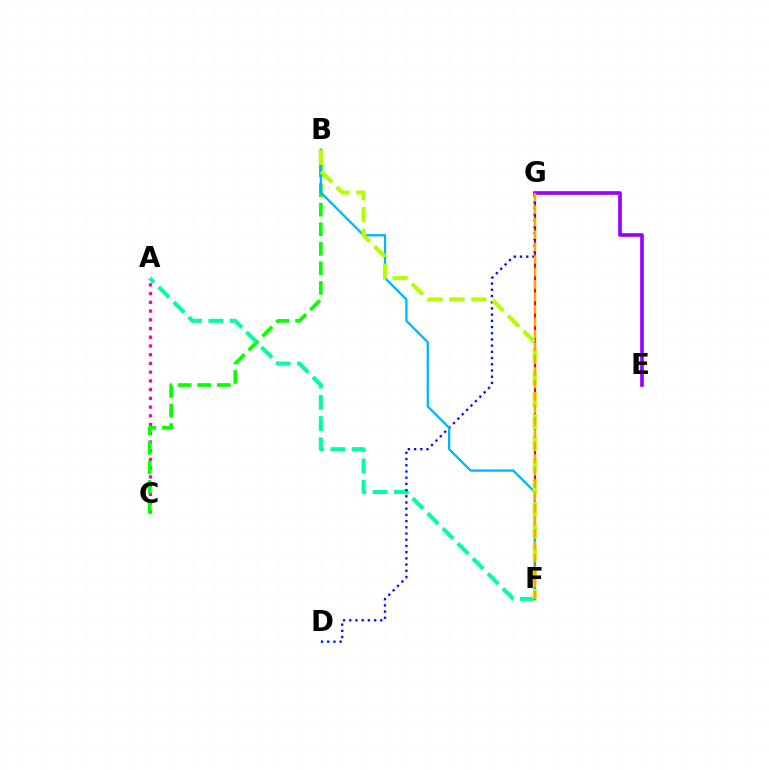{('A', 'C'): [{'color': '#ff00bd', 'line_style': 'dotted', 'thickness': 2.37}], ('B', 'C'): [{'color': '#08ff00', 'line_style': 'dashed', 'thickness': 2.66}], ('A', 'F'): [{'color': '#00ff9d', 'line_style': 'dashed', 'thickness': 2.89}], ('F', 'G'): [{'color': '#ff0000', 'line_style': 'solid', 'thickness': 1.53}, {'color': '#ffa500', 'line_style': 'dashed', 'thickness': 1.69}], ('E', 'G'): [{'color': '#9b00ff', 'line_style': 'solid', 'thickness': 2.64}], ('D', 'G'): [{'color': '#0010ff', 'line_style': 'dotted', 'thickness': 1.69}], ('B', 'F'): [{'color': '#00b5ff', 'line_style': 'solid', 'thickness': 1.65}, {'color': '#b3ff00', 'line_style': 'dashed', 'thickness': 2.97}]}